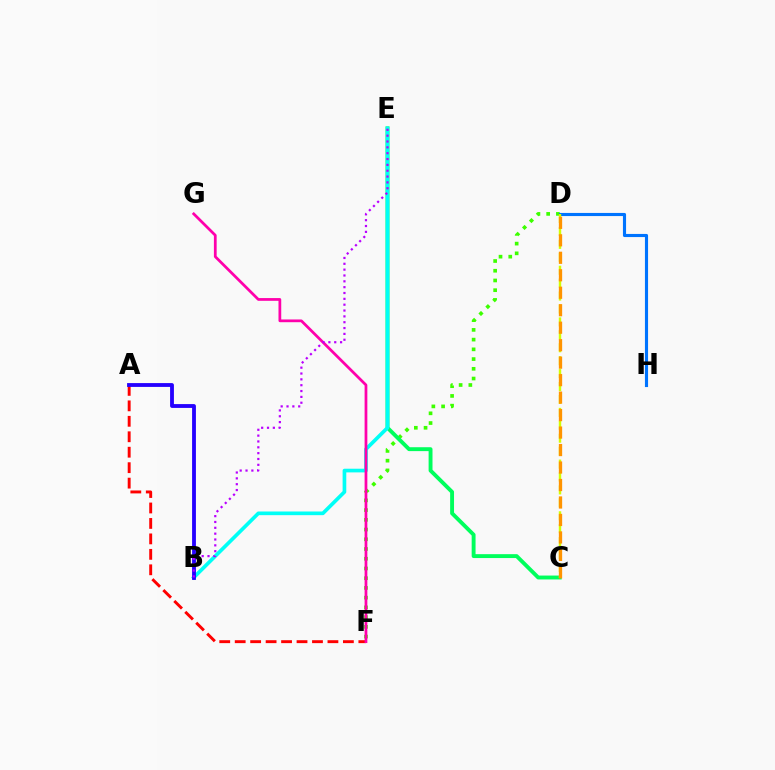{('D', 'F'): [{'color': '#3dff00', 'line_style': 'dotted', 'thickness': 2.64}], ('D', 'H'): [{'color': '#0074ff', 'line_style': 'solid', 'thickness': 2.25}], ('C', 'E'): [{'color': '#00ff5c', 'line_style': 'solid', 'thickness': 2.8}], ('C', 'D'): [{'color': '#d1ff00', 'line_style': 'dashed', 'thickness': 1.76}, {'color': '#ff9400', 'line_style': 'dashed', 'thickness': 2.37}], ('A', 'F'): [{'color': '#ff0000', 'line_style': 'dashed', 'thickness': 2.1}], ('B', 'E'): [{'color': '#00fff6', 'line_style': 'solid', 'thickness': 2.64}, {'color': '#b900ff', 'line_style': 'dotted', 'thickness': 1.59}], ('F', 'G'): [{'color': '#ff00ac', 'line_style': 'solid', 'thickness': 1.98}], ('A', 'B'): [{'color': '#2500ff', 'line_style': 'solid', 'thickness': 2.75}]}